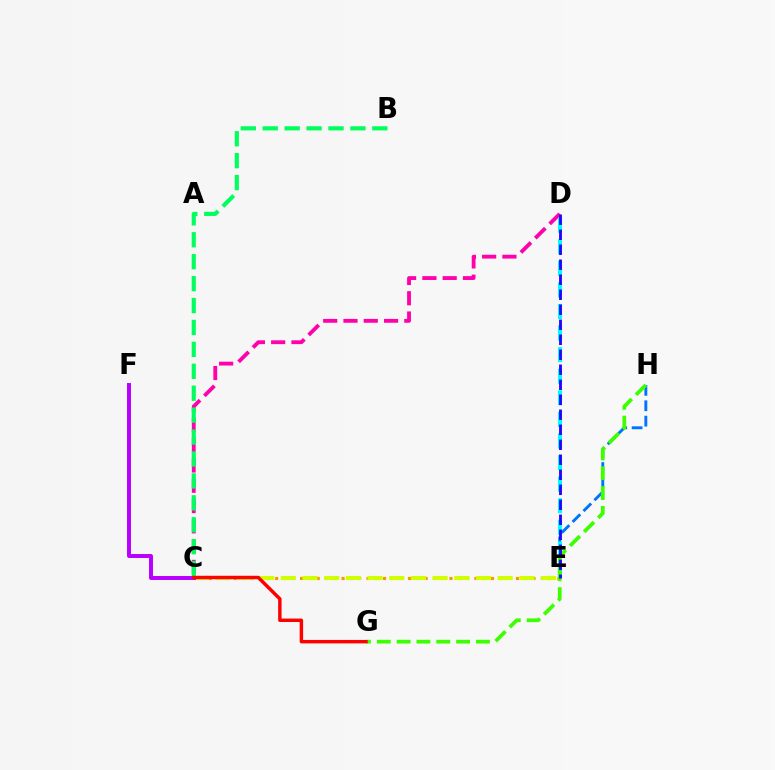{('C', 'D'): [{'color': '#ff00ac', 'line_style': 'dashed', 'thickness': 2.76}], ('C', 'E'): [{'color': '#ff9400', 'line_style': 'dotted', 'thickness': 2.26}, {'color': '#d1ff00', 'line_style': 'dashed', 'thickness': 2.95}], ('E', 'H'): [{'color': '#0074ff', 'line_style': 'dashed', 'thickness': 2.09}], ('D', 'E'): [{'color': '#00fff6', 'line_style': 'dashed', 'thickness': 2.93}, {'color': '#2500ff', 'line_style': 'dashed', 'thickness': 2.04}], ('G', 'H'): [{'color': '#3dff00', 'line_style': 'dashed', 'thickness': 2.69}], ('B', 'C'): [{'color': '#00ff5c', 'line_style': 'dashed', 'thickness': 2.98}], ('C', 'F'): [{'color': '#b900ff', 'line_style': 'solid', 'thickness': 2.85}], ('C', 'G'): [{'color': '#ff0000', 'line_style': 'solid', 'thickness': 2.48}]}